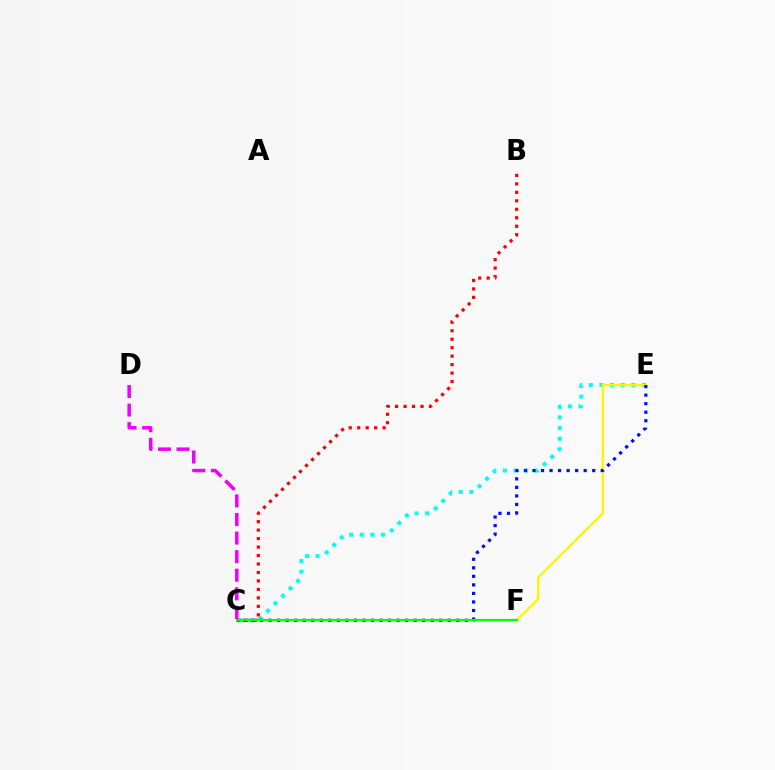{('C', 'E'): [{'color': '#00fff6', 'line_style': 'dotted', 'thickness': 2.88}, {'color': '#0010ff', 'line_style': 'dotted', 'thickness': 2.32}], ('E', 'F'): [{'color': '#fcf500', 'line_style': 'solid', 'thickness': 1.68}], ('C', 'D'): [{'color': '#ee00ff', 'line_style': 'dashed', 'thickness': 2.53}], ('B', 'C'): [{'color': '#ff0000', 'line_style': 'dotted', 'thickness': 2.3}], ('C', 'F'): [{'color': '#08ff00', 'line_style': 'solid', 'thickness': 1.6}]}